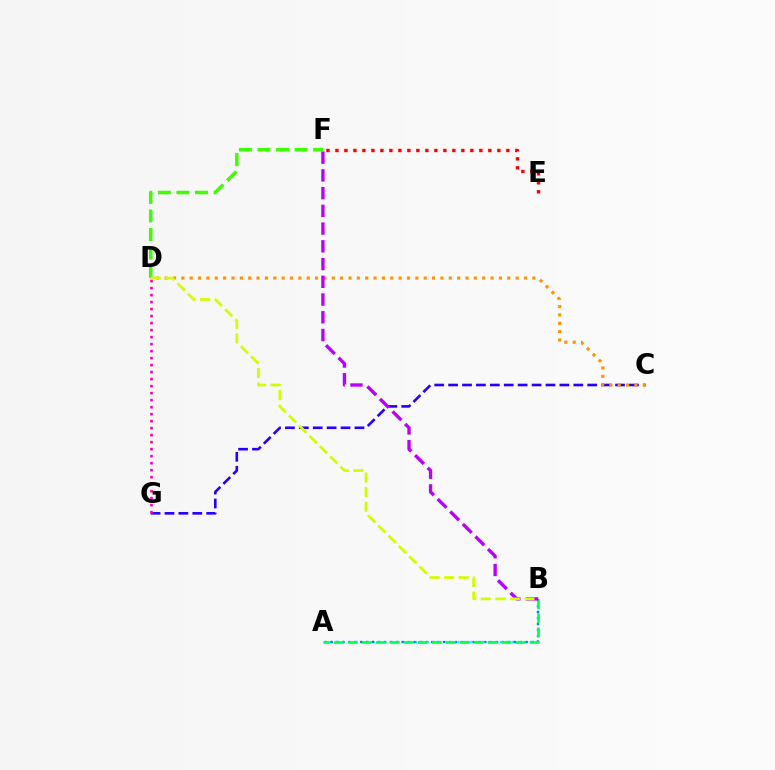{('A', 'B'): [{'color': '#00fff6', 'line_style': 'dotted', 'thickness': 1.65}, {'color': '#0074ff', 'line_style': 'dotted', 'thickness': 1.61}, {'color': '#00ff5c', 'line_style': 'dashed', 'thickness': 1.9}], ('C', 'G'): [{'color': '#2500ff', 'line_style': 'dashed', 'thickness': 1.89}], ('D', 'F'): [{'color': '#3dff00', 'line_style': 'dashed', 'thickness': 2.52}], ('D', 'G'): [{'color': '#ff00ac', 'line_style': 'dotted', 'thickness': 1.9}], ('C', 'D'): [{'color': '#ff9400', 'line_style': 'dotted', 'thickness': 2.27}], ('B', 'F'): [{'color': '#b900ff', 'line_style': 'dashed', 'thickness': 2.41}], ('B', 'D'): [{'color': '#d1ff00', 'line_style': 'dashed', 'thickness': 1.97}], ('E', 'F'): [{'color': '#ff0000', 'line_style': 'dotted', 'thickness': 2.44}]}